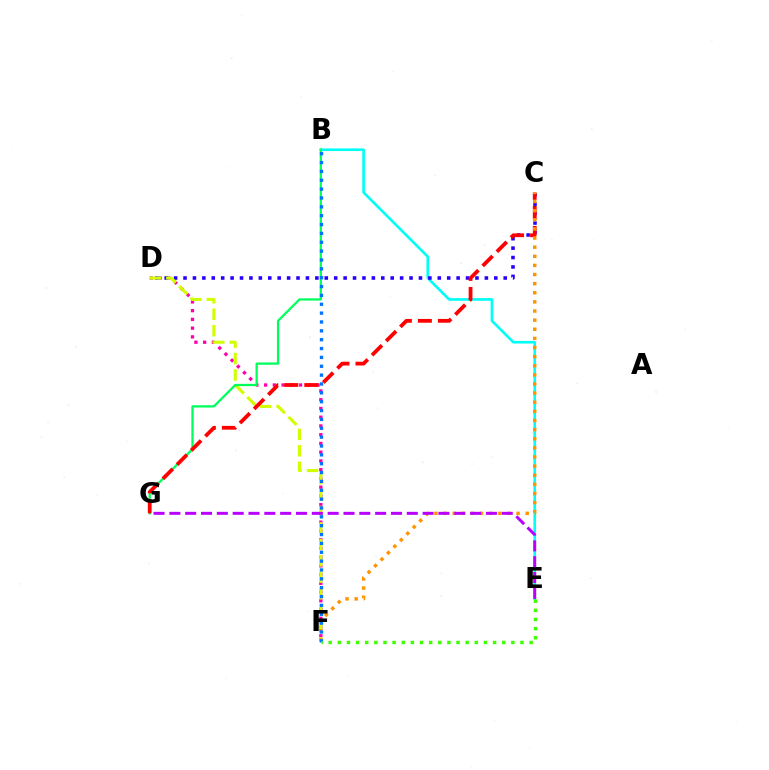{('B', 'E'): [{'color': '#00fff6', 'line_style': 'solid', 'thickness': 1.92}], ('D', 'F'): [{'color': '#ff00ac', 'line_style': 'dotted', 'thickness': 2.38}, {'color': '#d1ff00', 'line_style': 'dashed', 'thickness': 2.23}], ('C', 'D'): [{'color': '#2500ff', 'line_style': 'dotted', 'thickness': 2.56}], ('B', 'G'): [{'color': '#00ff5c', 'line_style': 'solid', 'thickness': 1.63}], ('C', 'G'): [{'color': '#ff0000', 'line_style': 'dashed', 'thickness': 2.72}], ('C', 'F'): [{'color': '#ff9400', 'line_style': 'dotted', 'thickness': 2.48}], ('B', 'F'): [{'color': '#0074ff', 'line_style': 'dotted', 'thickness': 2.41}], ('E', 'F'): [{'color': '#3dff00', 'line_style': 'dotted', 'thickness': 2.48}], ('E', 'G'): [{'color': '#b900ff', 'line_style': 'dashed', 'thickness': 2.15}]}